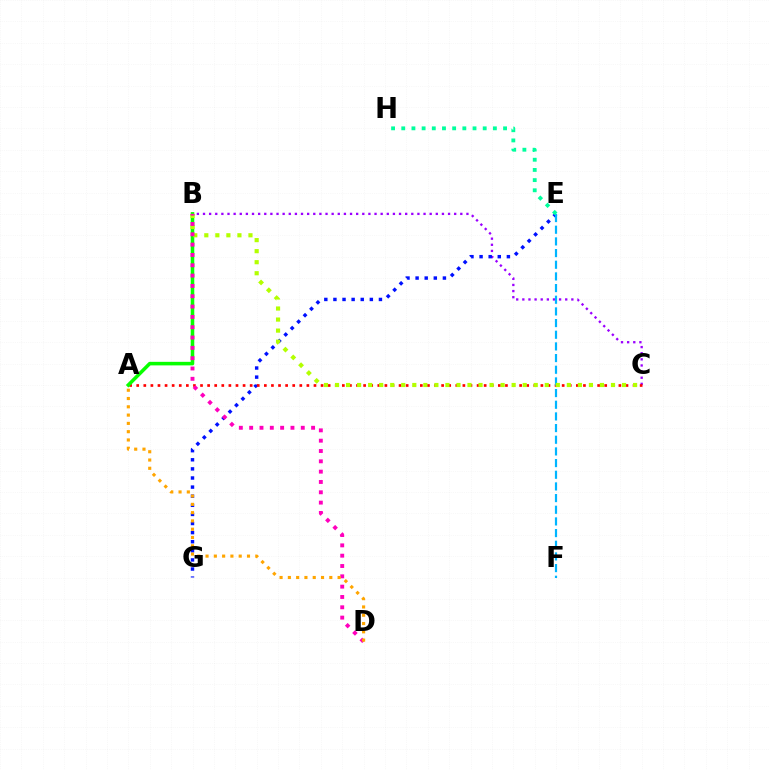{('B', 'C'): [{'color': '#9b00ff', 'line_style': 'dotted', 'thickness': 1.66}, {'color': '#b3ff00', 'line_style': 'dotted', 'thickness': 3.0}], ('E', 'G'): [{'color': '#0010ff', 'line_style': 'dotted', 'thickness': 2.47}], ('A', 'C'): [{'color': '#ff0000', 'line_style': 'dotted', 'thickness': 1.93}], ('A', 'B'): [{'color': '#08ff00', 'line_style': 'solid', 'thickness': 2.56}], ('E', 'F'): [{'color': '#00b5ff', 'line_style': 'dashed', 'thickness': 1.58}], ('E', 'H'): [{'color': '#00ff9d', 'line_style': 'dotted', 'thickness': 2.77}], ('B', 'D'): [{'color': '#ff00bd', 'line_style': 'dotted', 'thickness': 2.8}], ('A', 'D'): [{'color': '#ffa500', 'line_style': 'dotted', 'thickness': 2.25}]}